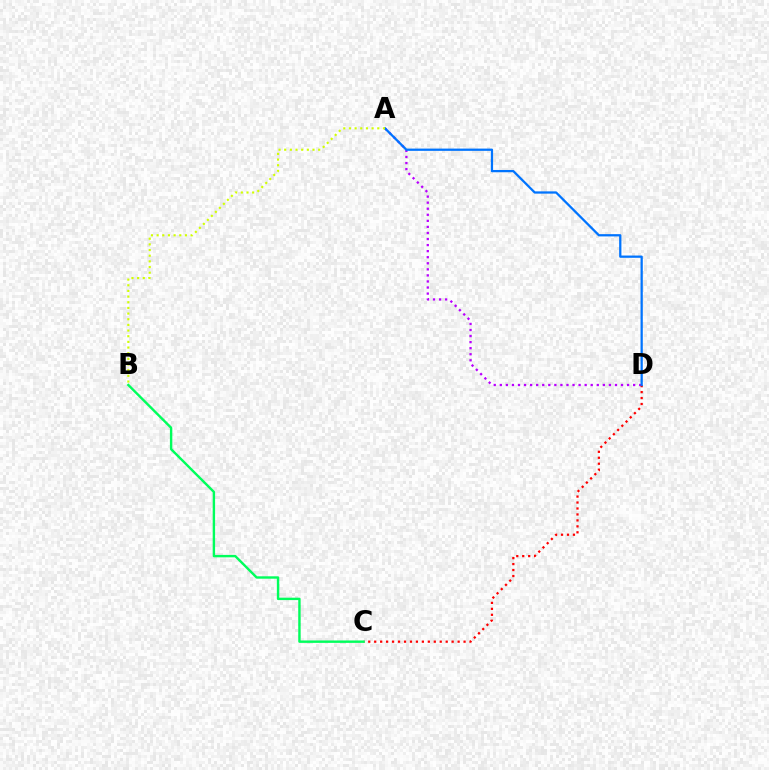{('A', 'D'): [{'color': '#b900ff', 'line_style': 'dotted', 'thickness': 1.65}, {'color': '#0074ff', 'line_style': 'solid', 'thickness': 1.63}], ('C', 'D'): [{'color': '#ff0000', 'line_style': 'dotted', 'thickness': 1.62}], ('B', 'C'): [{'color': '#00ff5c', 'line_style': 'solid', 'thickness': 1.73}], ('A', 'B'): [{'color': '#d1ff00', 'line_style': 'dotted', 'thickness': 1.54}]}